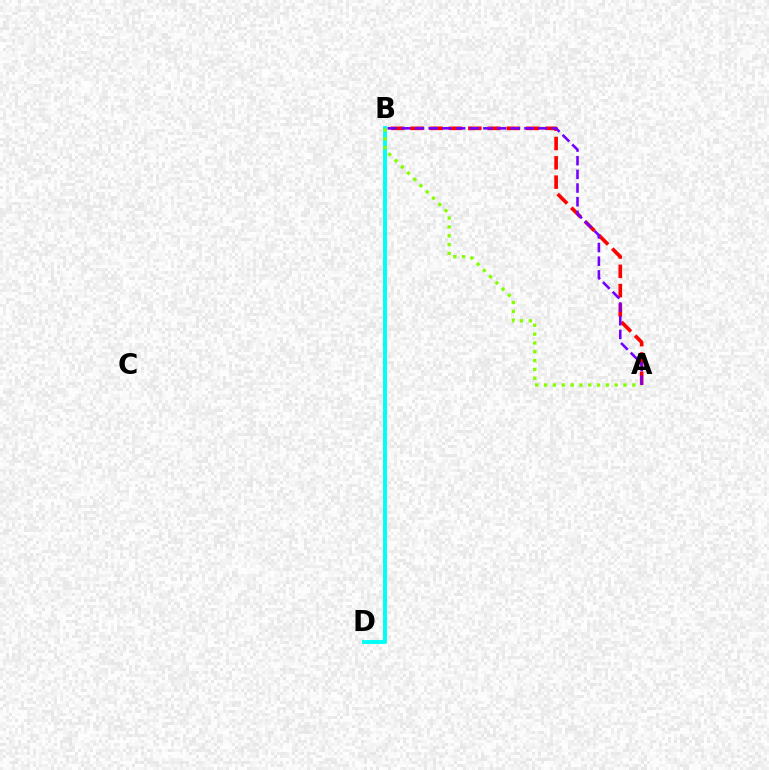{('B', 'D'): [{'color': '#00fff6', 'line_style': 'solid', 'thickness': 2.82}], ('A', 'B'): [{'color': '#ff0000', 'line_style': 'dashed', 'thickness': 2.62}, {'color': '#84ff00', 'line_style': 'dotted', 'thickness': 2.4}, {'color': '#7200ff', 'line_style': 'dashed', 'thickness': 1.86}]}